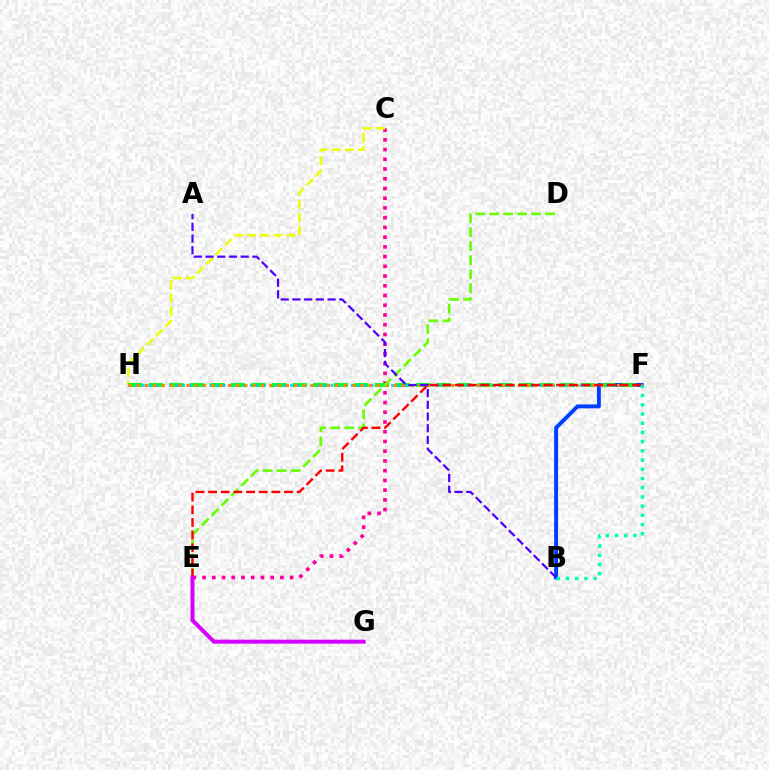{('C', 'E'): [{'color': '#ff00a0', 'line_style': 'dotted', 'thickness': 2.64}], ('B', 'F'): [{'color': '#003fff', 'line_style': 'solid', 'thickness': 2.82}, {'color': '#00ffaf', 'line_style': 'dotted', 'thickness': 2.5}], ('C', 'H'): [{'color': '#eeff00', 'line_style': 'dashed', 'thickness': 1.78}], ('F', 'H'): [{'color': '#00ff27', 'line_style': 'dashed', 'thickness': 2.79}, {'color': '#00c7ff', 'line_style': 'dotted', 'thickness': 1.83}, {'color': '#ff8800', 'line_style': 'dotted', 'thickness': 2.25}], ('D', 'E'): [{'color': '#66ff00', 'line_style': 'dashed', 'thickness': 1.9}], ('E', 'F'): [{'color': '#ff0000', 'line_style': 'dashed', 'thickness': 1.72}], ('E', 'G'): [{'color': '#d600ff', 'line_style': 'solid', 'thickness': 2.88}], ('A', 'B'): [{'color': '#4f00ff', 'line_style': 'dashed', 'thickness': 1.59}]}